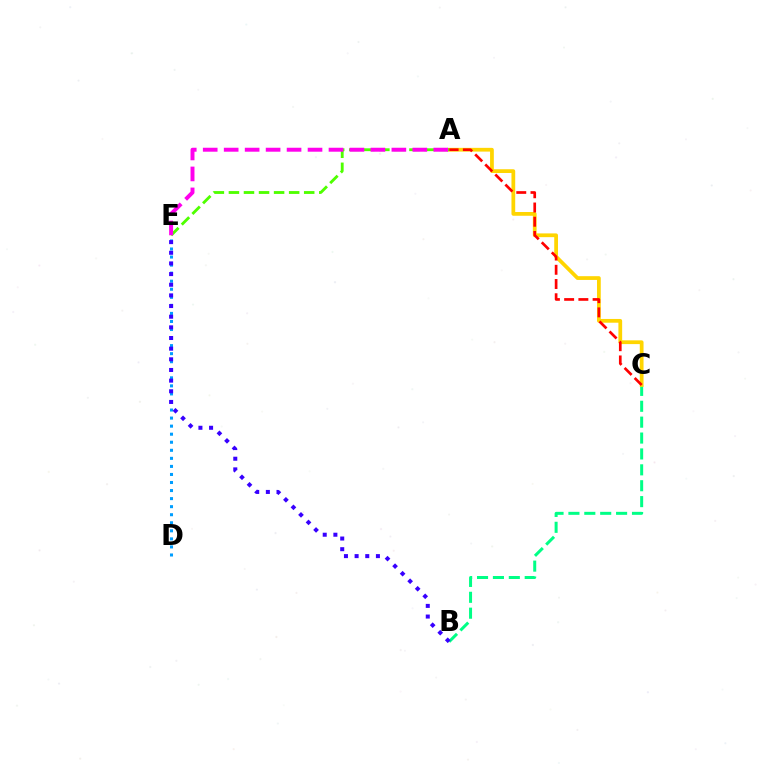{('B', 'C'): [{'color': '#00ff86', 'line_style': 'dashed', 'thickness': 2.16}], ('A', 'C'): [{'color': '#ffd500', 'line_style': 'solid', 'thickness': 2.7}, {'color': '#ff0000', 'line_style': 'dashed', 'thickness': 1.93}], ('D', 'E'): [{'color': '#009eff', 'line_style': 'dotted', 'thickness': 2.19}], ('A', 'E'): [{'color': '#4fff00', 'line_style': 'dashed', 'thickness': 2.05}, {'color': '#ff00ed', 'line_style': 'dashed', 'thickness': 2.85}], ('B', 'E'): [{'color': '#3700ff', 'line_style': 'dotted', 'thickness': 2.89}]}